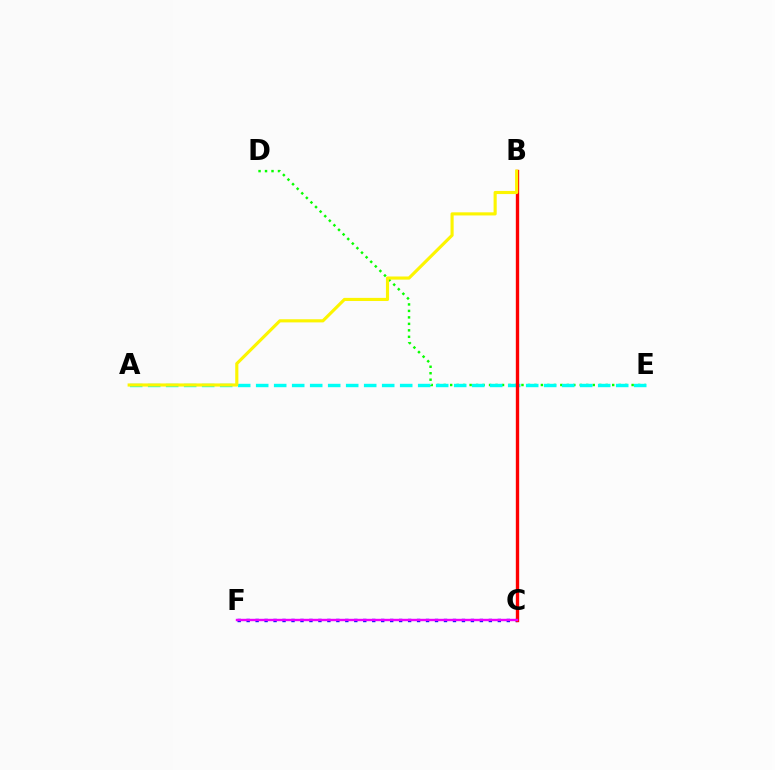{('D', 'E'): [{'color': '#08ff00', 'line_style': 'dotted', 'thickness': 1.76}], ('C', 'F'): [{'color': '#0010ff', 'line_style': 'dotted', 'thickness': 2.44}, {'color': '#ee00ff', 'line_style': 'solid', 'thickness': 1.73}], ('A', 'E'): [{'color': '#00fff6', 'line_style': 'dashed', 'thickness': 2.45}], ('B', 'C'): [{'color': '#ff0000', 'line_style': 'solid', 'thickness': 2.41}], ('A', 'B'): [{'color': '#fcf500', 'line_style': 'solid', 'thickness': 2.26}]}